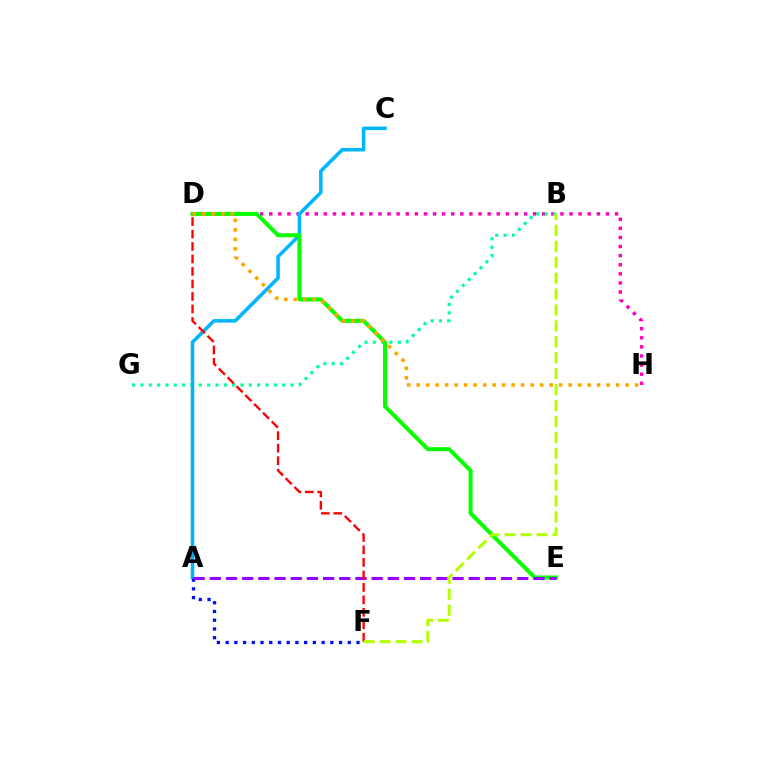{('D', 'H'): [{'color': '#ff00bd', 'line_style': 'dotted', 'thickness': 2.47}, {'color': '#ffa500', 'line_style': 'dotted', 'thickness': 2.58}], ('B', 'G'): [{'color': '#00ff9d', 'line_style': 'dotted', 'thickness': 2.27}], ('A', 'C'): [{'color': '#00b5ff', 'line_style': 'solid', 'thickness': 2.54}], ('A', 'F'): [{'color': '#0010ff', 'line_style': 'dotted', 'thickness': 2.37}], ('D', 'E'): [{'color': '#08ff00', 'line_style': 'solid', 'thickness': 2.9}], ('A', 'E'): [{'color': '#9b00ff', 'line_style': 'dashed', 'thickness': 2.2}], ('D', 'F'): [{'color': '#ff0000', 'line_style': 'dashed', 'thickness': 1.7}], ('B', 'F'): [{'color': '#b3ff00', 'line_style': 'dashed', 'thickness': 2.16}]}